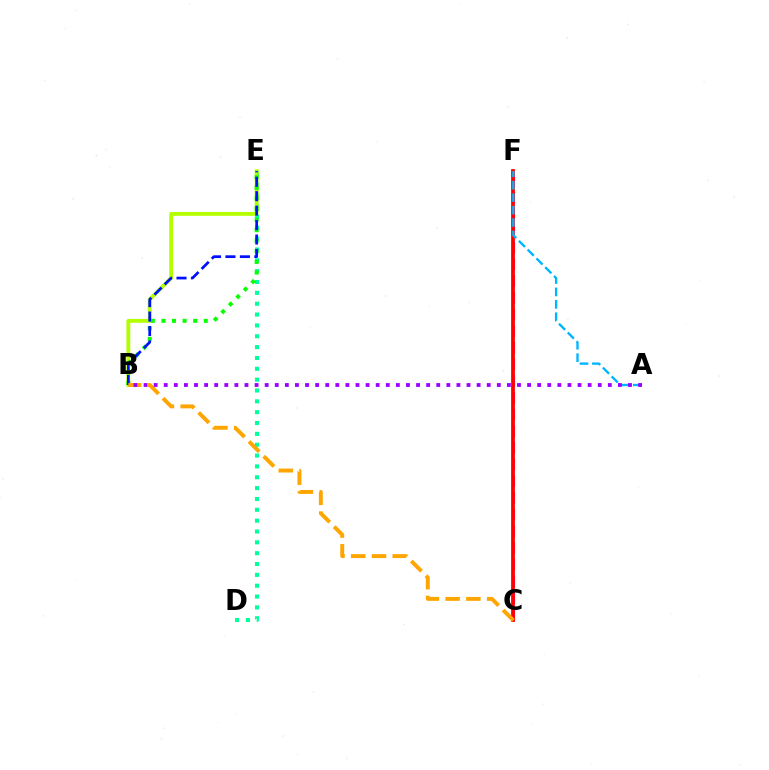{('C', 'F'): [{'color': '#ff00bd', 'line_style': 'dashed', 'thickness': 2.27}, {'color': '#ff0000', 'line_style': 'solid', 'thickness': 2.71}], ('D', 'E'): [{'color': '#00ff9d', 'line_style': 'dotted', 'thickness': 2.95}], ('B', 'E'): [{'color': '#b3ff00', 'line_style': 'solid', 'thickness': 2.77}, {'color': '#08ff00', 'line_style': 'dotted', 'thickness': 2.88}, {'color': '#0010ff', 'line_style': 'dashed', 'thickness': 1.96}], ('A', 'F'): [{'color': '#00b5ff', 'line_style': 'dashed', 'thickness': 1.69}], ('B', 'C'): [{'color': '#ffa500', 'line_style': 'dashed', 'thickness': 2.82}], ('A', 'B'): [{'color': '#9b00ff', 'line_style': 'dotted', 'thickness': 2.74}]}